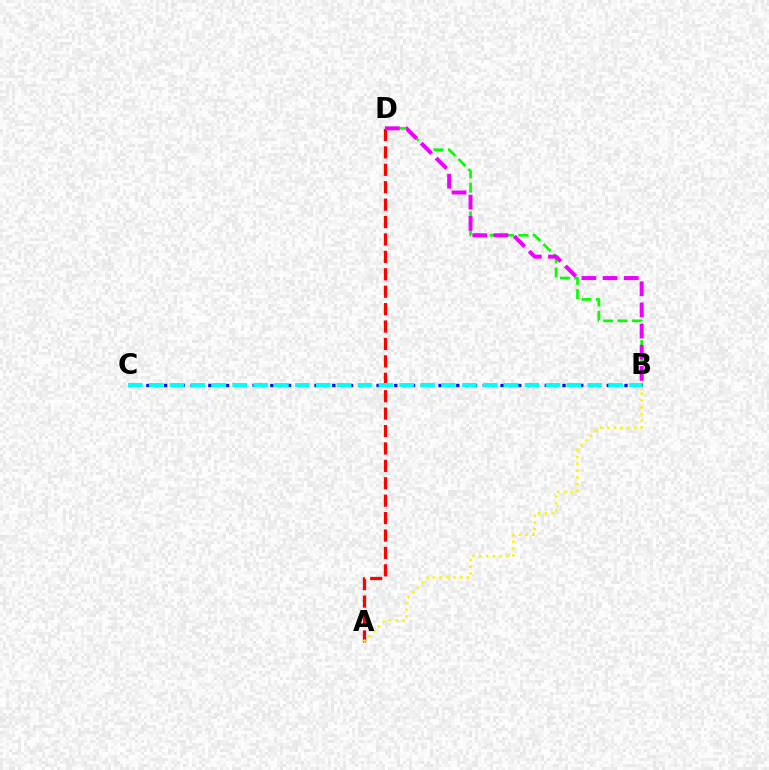{('B', 'D'): [{'color': '#08ff00', 'line_style': 'dashed', 'thickness': 1.95}, {'color': '#ee00ff', 'line_style': 'dashed', 'thickness': 2.87}], ('A', 'D'): [{'color': '#ff0000', 'line_style': 'dashed', 'thickness': 2.37}], ('A', 'B'): [{'color': '#fcf500', 'line_style': 'dotted', 'thickness': 1.84}], ('B', 'C'): [{'color': '#0010ff', 'line_style': 'dotted', 'thickness': 2.41}, {'color': '#00fff6', 'line_style': 'dashed', 'thickness': 2.84}]}